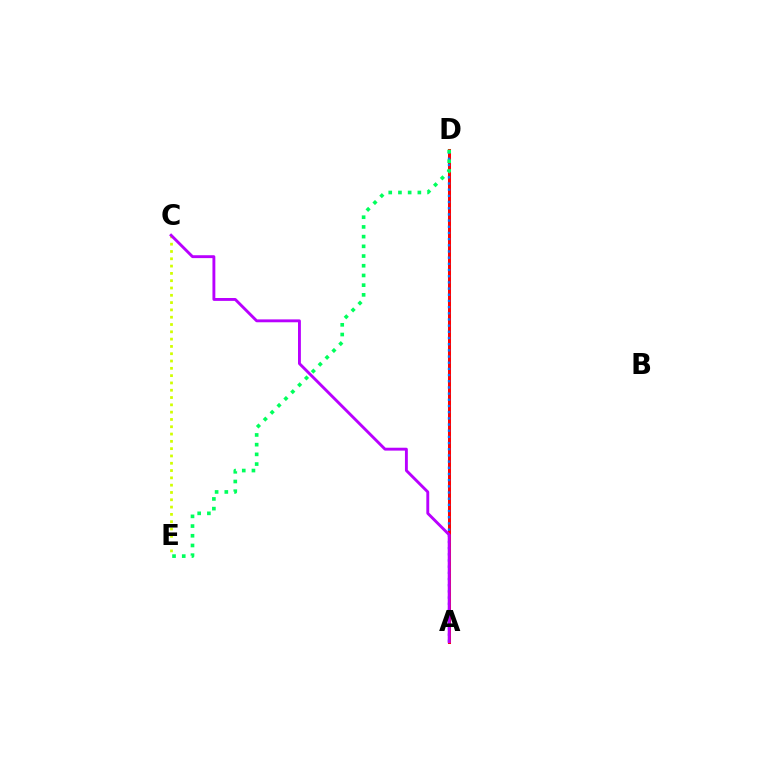{('A', 'D'): [{'color': '#ff0000', 'line_style': 'solid', 'thickness': 2.18}, {'color': '#0074ff', 'line_style': 'dotted', 'thickness': 1.68}], ('C', 'E'): [{'color': '#d1ff00', 'line_style': 'dotted', 'thickness': 1.98}], ('A', 'C'): [{'color': '#b900ff', 'line_style': 'solid', 'thickness': 2.07}], ('D', 'E'): [{'color': '#00ff5c', 'line_style': 'dotted', 'thickness': 2.64}]}